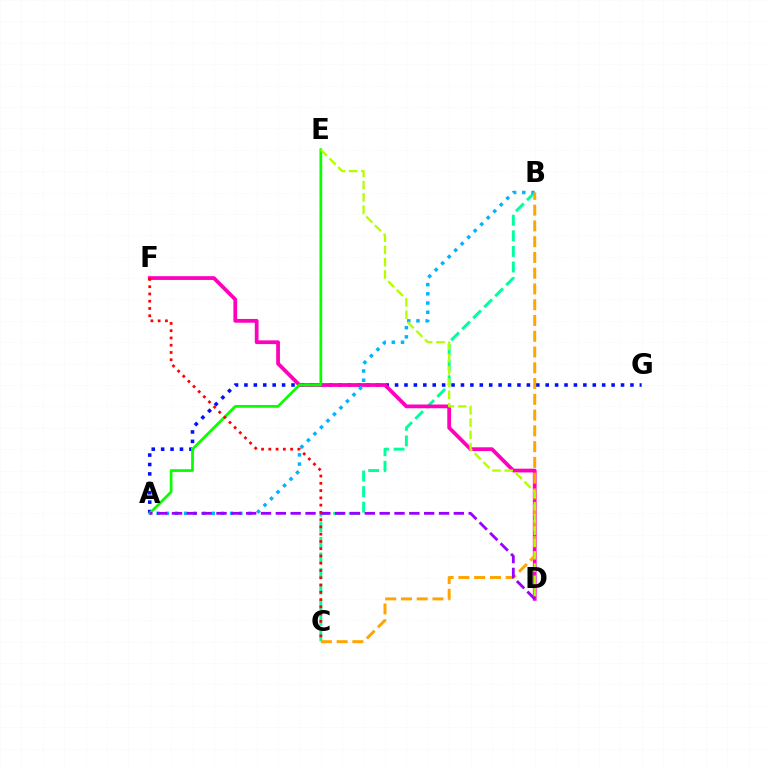{('B', 'C'): [{'color': '#00ff9d', 'line_style': 'dashed', 'thickness': 2.12}, {'color': '#ffa500', 'line_style': 'dashed', 'thickness': 2.14}], ('A', 'G'): [{'color': '#0010ff', 'line_style': 'dotted', 'thickness': 2.56}], ('D', 'F'): [{'color': '#ff00bd', 'line_style': 'solid', 'thickness': 2.71}], ('A', 'E'): [{'color': '#08ff00', 'line_style': 'solid', 'thickness': 1.98}], ('A', 'B'): [{'color': '#00b5ff', 'line_style': 'dotted', 'thickness': 2.5}], ('A', 'D'): [{'color': '#9b00ff', 'line_style': 'dashed', 'thickness': 2.02}], ('C', 'F'): [{'color': '#ff0000', 'line_style': 'dotted', 'thickness': 1.97}], ('D', 'E'): [{'color': '#b3ff00', 'line_style': 'dashed', 'thickness': 1.67}]}